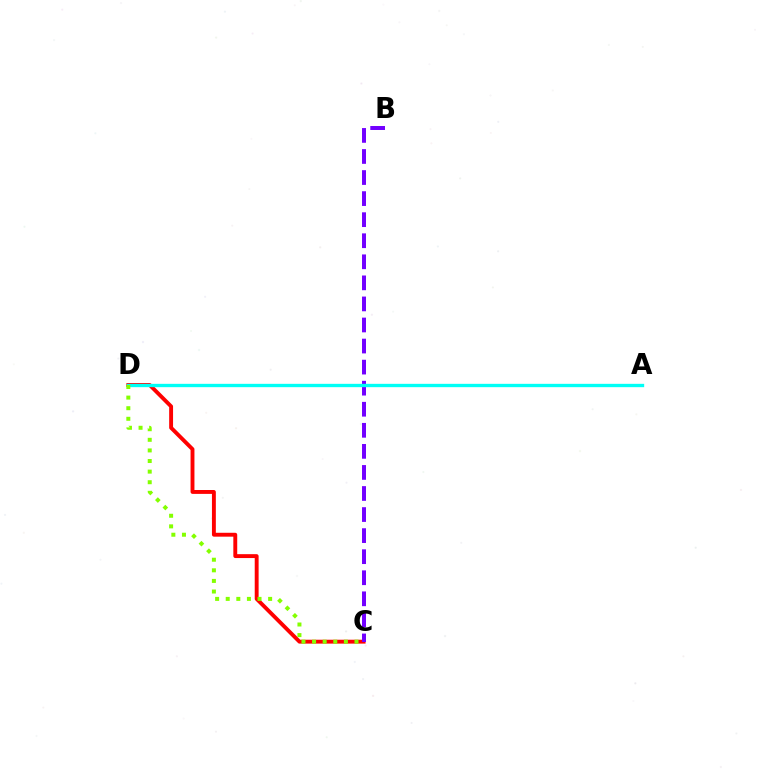{('C', 'D'): [{'color': '#ff0000', 'line_style': 'solid', 'thickness': 2.8}, {'color': '#84ff00', 'line_style': 'dotted', 'thickness': 2.88}], ('B', 'C'): [{'color': '#7200ff', 'line_style': 'dashed', 'thickness': 2.86}], ('A', 'D'): [{'color': '#00fff6', 'line_style': 'solid', 'thickness': 2.41}]}